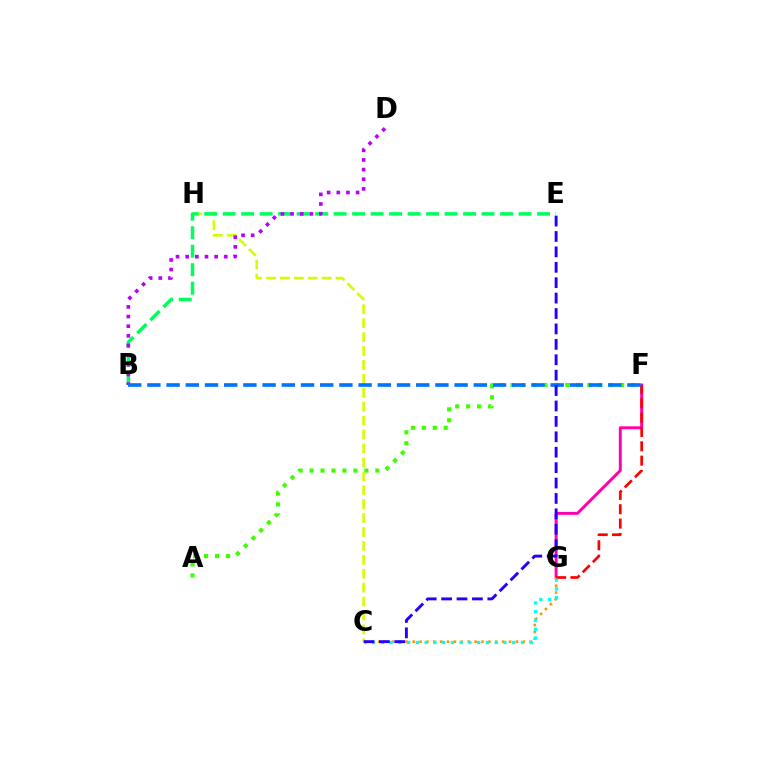{('F', 'G'): [{'color': '#ff00ac', 'line_style': 'solid', 'thickness': 2.12}, {'color': '#ff0000', 'line_style': 'dashed', 'thickness': 1.95}], ('A', 'F'): [{'color': '#3dff00', 'line_style': 'dotted', 'thickness': 2.98}], ('C', 'H'): [{'color': '#d1ff00', 'line_style': 'dashed', 'thickness': 1.89}], ('B', 'E'): [{'color': '#00ff5c', 'line_style': 'dashed', 'thickness': 2.51}], ('C', 'G'): [{'color': '#ff9400', 'line_style': 'dotted', 'thickness': 1.87}, {'color': '#00fff6', 'line_style': 'dotted', 'thickness': 2.38}], ('B', 'D'): [{'color': '#b900ff', 'line_style': 'dotted', 'thickness': 2.62}], ('B', 'F'): [{'color': '#0074ff', 'line_style': 'dashed', 'thickness': 2.61}], ('C', 'E'): [{'color': '#2500ff', 'line_style': 'dashed', 'thickness': 2.09}]}